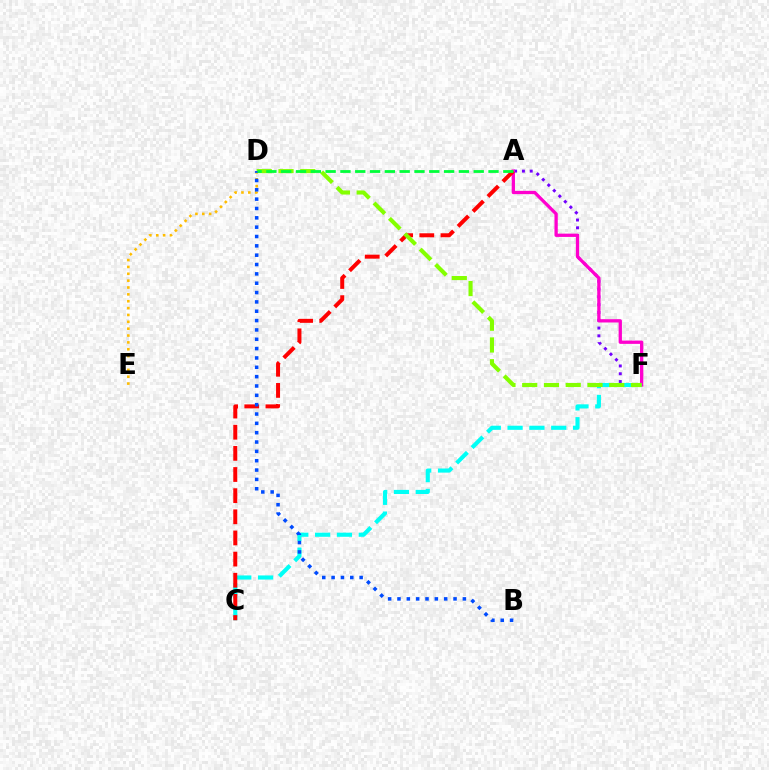{('A', 'F'): [{'color': '#7200ff', 'line_style': 'dotted', 'thickness': 2.12}, {'color': '#ff00cf', 'line_style': 'solid', 'thickness': 2.37}], ('C', 'F'): [{'color': '#00fff6', 'line_style': 'dashed', 'thickness': 2.96}], ('A', 'C'): [{'color': '#ff0000', 'line_style': 'dashed', 'thickness': 2.87}], ('D', 'E'): [{'color': '#ffbd00', 'line_style': 'dotted', 'thickness': 1.86}], ('D', 'F'): [{'color': '#84ff00', 'line_style': 'dashed', 'thickness': 2.96}], ('B', 'D'): [{'color': '#004bff', 'line_style': 'dotted', 'thickness': 2.54}], ('A', 'D'): [{'color': '#00ff39', 'line_style': 'dashed', 'thickness': 2.01}]}